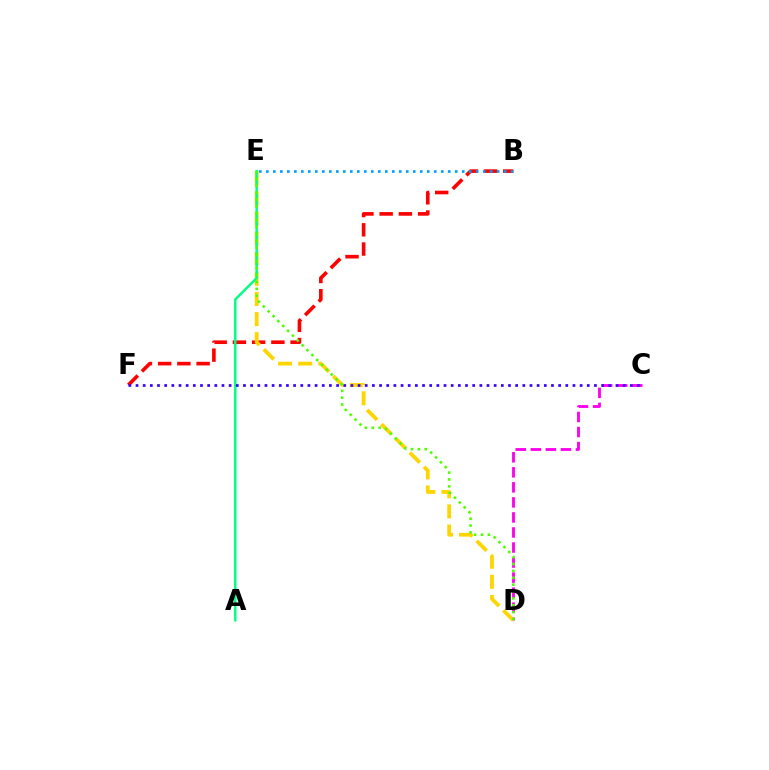{('B', 'F'): [{'color': '#ff0000', 'line_style': 'dashed', 'thickness': 2.61}], ('C', 'D'): [{'color': '#ff00ed', 'line_style': 'dashed', 'thickness': 2.04}], ('D', 'E'): [{'color': '#ffd500', 'line_style': 'dashed', 'thickness': 2.74}, {'color': '#4fff00', 'line_style': 'dotted', 'thickness': 1.87}], ('B', 'E'): [{'color': '#009eff', 'line_style': 'dotted', 'thickness': 1.9}], ('A', 'E'): [{'color': '#00ff86', 'line_style': 'solid', 'thickness': 1.77}], ('C', 'F'): [{'color': '#3700ff', 'line_style': 'dotted', 'thickness': 1.95}]}